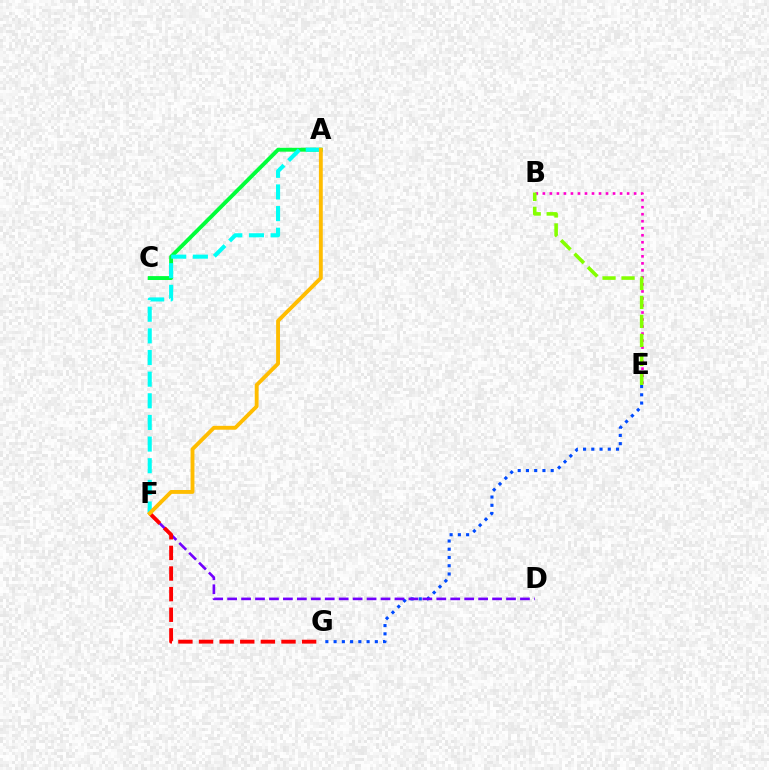{('B', 'E'): [{'color': '#ff00cf', 'line_style': 'dotted', 'thickness': 1.91}, {'color': '#84ff00', 'line_style': 'dashed', 'thickness': 2.58}], ('A', 'C'): [{'color': '#00ff39', 'line_style': 'solid', 'thickness': 2.81}], ('E', 'G'): [{'color': '#004bff', 'line_style': 'dotted', 'thickness': 2.24}], ('D', 'F'): [{'color': '#7200ff', 'line_style': 'dashed', 'thickness': 1.89}], ('A', 'F'): [{'color': '#00fff6', 'line_style': 'dashed', 'thickness': 2.94}, {'color': '#ffbd00', 'line_style': 'solid', 'thickness': 2.78}], ('F', 'G'): [{'color': '#ff0000', 'line_style': 'dashed', 'thickness': 2.8}]}